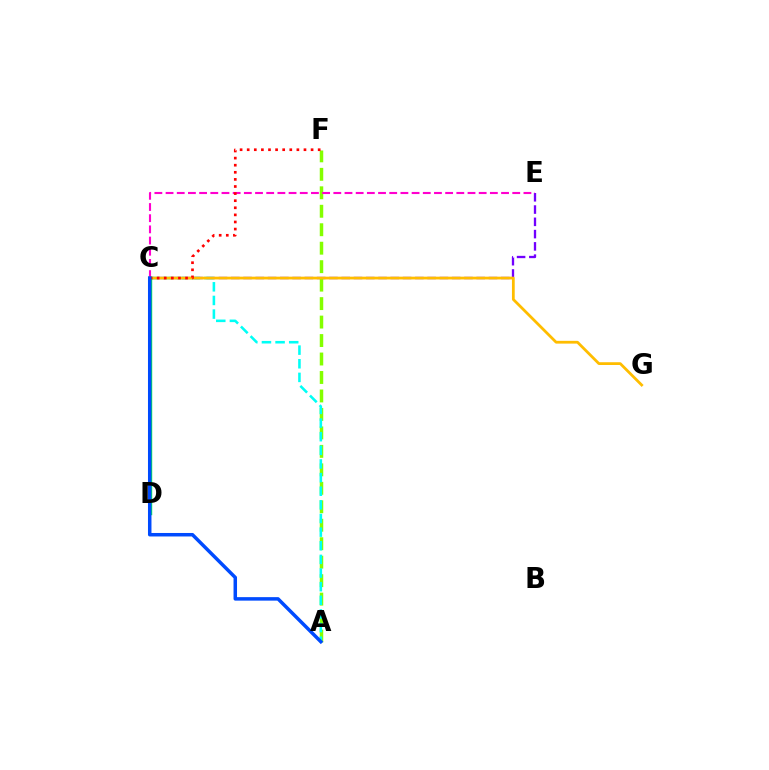{('C', 'E'): [{'color': '#7200ff', 'line_style': 'dashed', 'thickness': 1.67}, {'color': '#ff00cf', 'line_style': 'dashed', 'thickness': 1.52}], ('A', 'F'): [{'color': '#84ff00', 'line_style': 'dashed', 'thickness': 2.51}], ('A', 'C'): [{'color': '#00fff6', 'line_style': 'dashed', 'thickness': 1.85}, {'color': '#004bff', 'line_style': 'solid', 'thickness': 2.52}], ('C', 'G'): [{'color': '#ffbd00', 'line_style': 'solid', 'thickness': 2.0}], ('C', 'D'): [{'color': '#00ff39', 'line_style': 'solid', 'thickness': 2.47}], ('C', 'F'): [{'color': '#ff0000', 'line_style': 'dotted', 'thickness': 1.93}]}